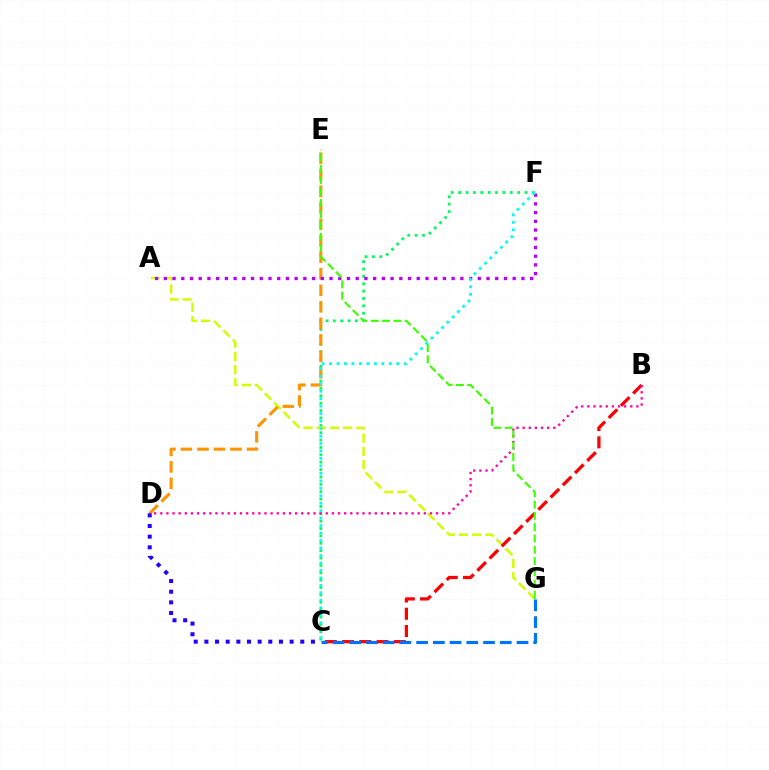{('C', 'F'): [{'color': '#00ff5c', 'line_style': 'dotted', 'thickness': 2.0}, {'color': '#00fff6', 'line_style': 'dotted', 'thickness': 2.03}], ('A', 'G'): [{'color': '#d1ff00', 'line_style': 'dashed', 'thickness': 1.8}], ('D', 'E'): [{'color': '#ff9400', 'line_style': 'dashed', 'thickness': 2.24}], ('B', 'C'): [{'color': '#ff0000', 'line_style': 'dashed', 'thickness': 2.34}], ('C', 'D'): [{'color': '#2500ff', 'line_style': 'dotted', 'thickness': 2.89}], ('A', 'F'): [{'color': '#b900ff', 'line_style': 'dotted', 'thickness': 2.37}], ('B', 'D'): [{'color': '#ff00ac', 'line_style': 'dotted', 'thickness': 1.67}], ('C', 'G'): [{'color': '#0074ff', 'line_style': 'dashed', 'thickness': 2.27}], ('E', 'G'): [{'color': '#3dff00', 'line_style': 'dashed', 'thickness': 1.53}]}